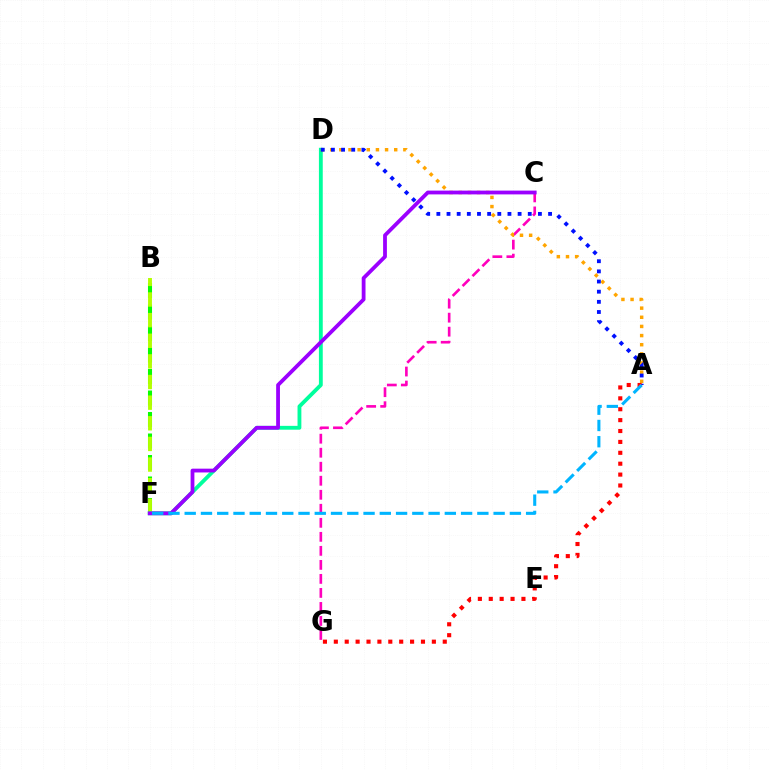{('B', 'F'): [{'color': '#08ff00', 'line_style': 'dashed', 'thickness': 2.92}, {'color': '#b3ff00', 'line_style': 'dashed', 'thickness': 2.8}], ('C', 'G'): [{'color': '#ff00bd', 'line_style': 'dashed', 'thickness': 1.9}], ('D', 'F'): [{'color': '#00ff9d', 'line_style': 'solid', 'thickness': 2.76}], ('A', 'D'): [{'color': '#ffa500', 'line_style': 'dotted', 'thickness': 2.48}, {'color': '#0010ff', 'line_style': 'dotted', 'thickness': 2.76}], ('C', 'F'): [{'color': '#9b00ff', 'line_style': 'solid', 'thickness': 2.73}], ('A', 'G'): [{'color': '#ff0000', 'line_style': 'dotted', 'thickness': 2.96}], ('A', 'F'): [{'color': '#00b5ff', 'line_style': 'dashed', 'thickness': 2.21}]}